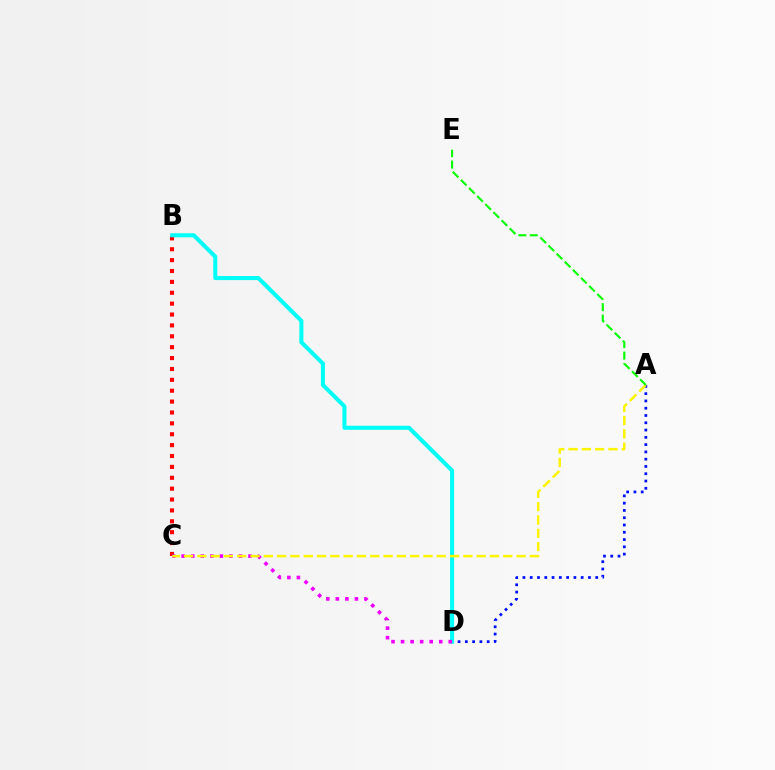{('A', 'D'): [{'color': '#0010ff', 'line_style': 'dotted', 'thickness': 1.98}], ('B', 'C'): [{'color': '#ff0000', 'line_style': 'dotted', 'thickness': 2.96}], ('B', 'D'): [{'color': '#00fff6', 'line_style': 'solid', 'thickness': 2.91}], ('C', 'D'): [{'color': '#ee00ff', 'line_style': 'dotted', 'thickness': 2.59}], ('A', 'C'): [{'color': '#fcf500', 'line_style': 'dashed', 'thickness': 1.81}], ('A', 'E'): [{'color': '#08ff00', 'line_style': 'dashed', 'thickness': 1.56}]}